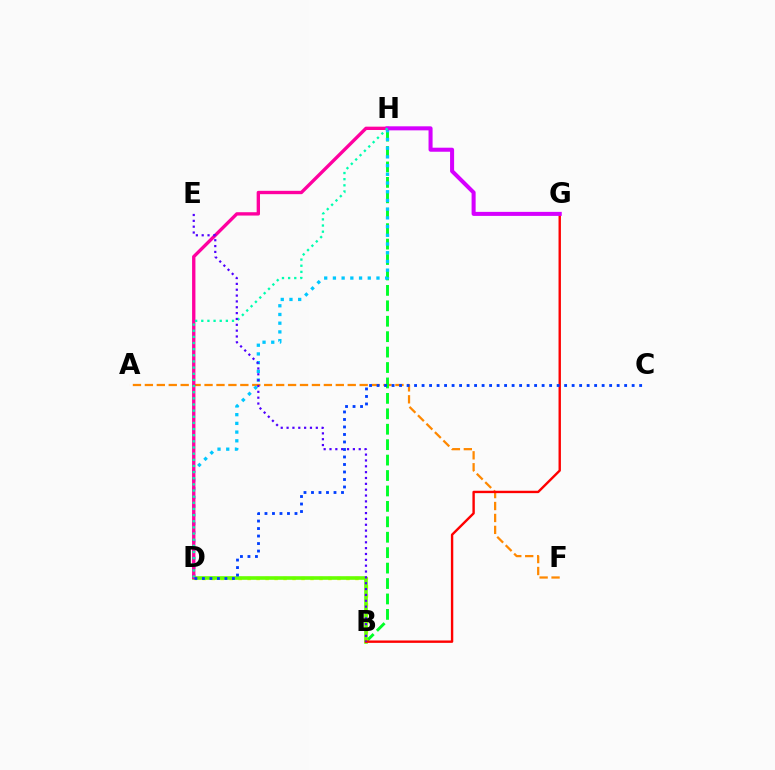{('A', 'F'): [{'color': '#ff8800', 'line_style': 'dashed', 'thickness': 1.62}], ('B', 'H'): [{'color': '#00ff27', 'line_style': 'dashed', 'thickness': 2.1}], ('B', 'D'): [{'color': '#eeff00', 'line_style': 'dotted', 'thickness': 2.44}, {'color': '#66ff00', 'line_style': 'solid', 'thickness': 2.6}], ('D', 'H'): [{'color': '#00c7ff', 'line_style': 'dotted', 'thickness': 2.37}, {'color': '#ff00a0', 'line_style': 'solid', 'thickness': 2.41}, {'color': '#00ffaf', 'line_style': 'dotted', 'thickness': 1.67}], ('B', 'G'): [{'color': '#ff0000', 'line_style': 'solid', 'thickness': 1.72}], ('G', 'H'): [{'color': '#d600ff', 'line_style': 'solid', 'thickness': 2.91}], ('B', 'E'): [{'color': '#4f00ff', 'line_style': 'dotted', 'thickness': 1.59}], ('C', 'D'): [{'color': '#003fff', 'line_style': 'dotted', 'thickness': 2.04}]}